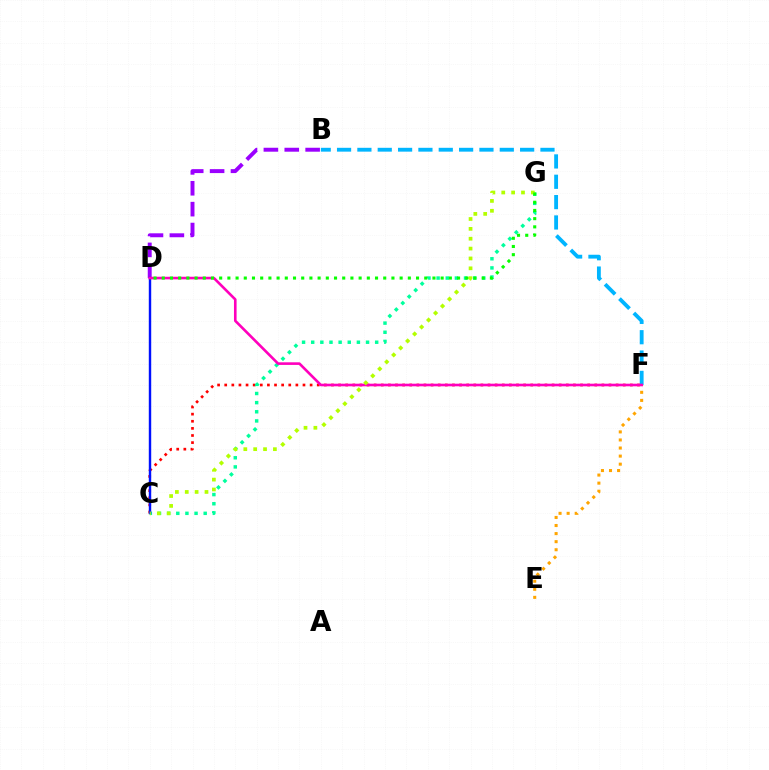{('B', 'F'): [{'color': '#00b5ff', 'line_style': 'dashed', 'thickness': 2.76}], ('C', 'F'): [{'color': '#ff0000', 'line_style': 'dotted', 'thickness': 1.93}], ('C', 'G'): [{'color': '#00ff9d', 'line_style': 'dotted', 'thickness': 2.48}, {'color': '#b3ff00', 'line_style': 'dotted', 'thickness': 2.68}], ('B', 'D'): [{'color': '#9b00ff', 'line_style': 'dashed', 'thickness': 2.84}], ('C', 'D'): [{'color': '#0010ff', 'line_style': 'solid', 'thickness': 1.75}], ('E', 'F'): [{'color': '#ffa500', 'line_style': 'dotted', 'thickness': 2.19}], ('D', 'F'): [{'color': '#ff00bd', 'line_style': 'solid', 'thickness': 1.89}], ('D', 'G'): [{'color': '#08ff00', 'line_style': 'dotted', 'thickness': 2.23}]}